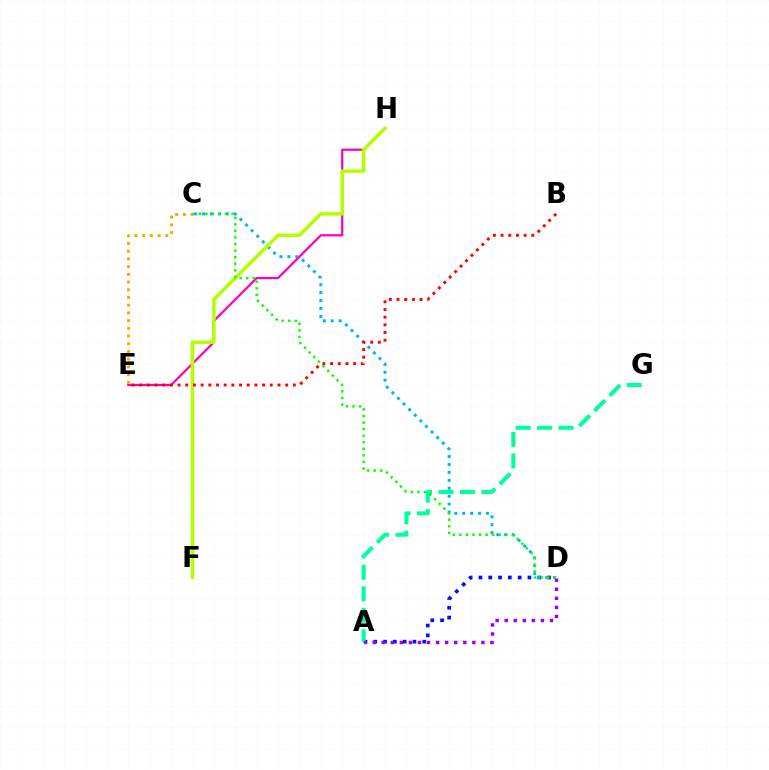{('A', 'D'): [{'color': '#0010ff', 'line_style': 'dotted', 'thickness': 2.66}, {'color': '#9b00ff', 'line_style': 'dotted', 'thickness': 2.46}], ('C', 'D'): [{'color': '#00b5ff', 'line_style': 'dotted', 'thickness': 2.15}, {'color': '#08ff00', 'line_style': 'dotted', 'thickness': 1.78}], ('A', 'G'): [{'color': '#00ff9d', 'line_style': 'dashed', 'thickness': 2.92}], ('E', 'H'): [{'color': '#ff00bd', 'line_style': 'solid', 'thickness': 1.6}], ('F', 'H'): [{'color': '#b3ff00', 'line_style': 'solid', 'thickness': 2.5}], ('B', 'E'): [{'color': '#ff0000', 'line_style': 'dotted', 'thickness': 2.09}], ('C', 'E'): [{'color': '#ffa500', 'line_style': 'dotted', 'thickness': 2.1}]}